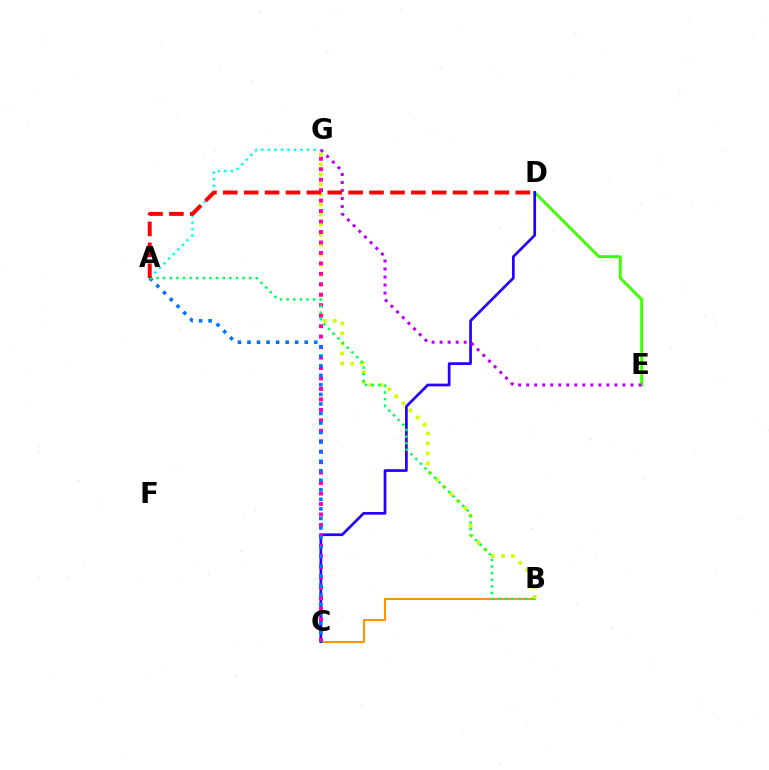{('A', 'G'): [{'color': '#00fff6', 'line_style': 'dotted', 'thickness': 1.78}], ('D', 'E'): [{'color': '#3dff00', 'line_style': 'solid', 'thickness': 2.1}], ('B', 'C'): [{'color': '#ff9400', 'line_style': 'solid', 'thickness': 1.52}], ('C', 'D'): [{'color': '#2500ff', 'line_style': 'solid', 'thickness': 1.95}], ('B', 'G'): [{'color': '#d1ff00', 'line_style': 'dotted', 'thickness': 2.72}], ('C', 'G'): [{'color': '#ff00ac', 'line_style': 'dotted', 'thickness': 2.84}], ('A', 'C'): [{'color': '#0074ff', 'line_style': 'dotted', 'thickness': 2.59}], ('A', 'B'): [{'color': '#00ff5c', 'line_style': 'dotted', 'thickness': 1.8}], ('E', 'G'): [{'color': '#b900ff', 'line_style': 'dotted', 'thickness': 2.18}], ('A', 'D'): [{'color': '#ff0000', 'line_style': 'dashed', 'thickness': 2.84}]}